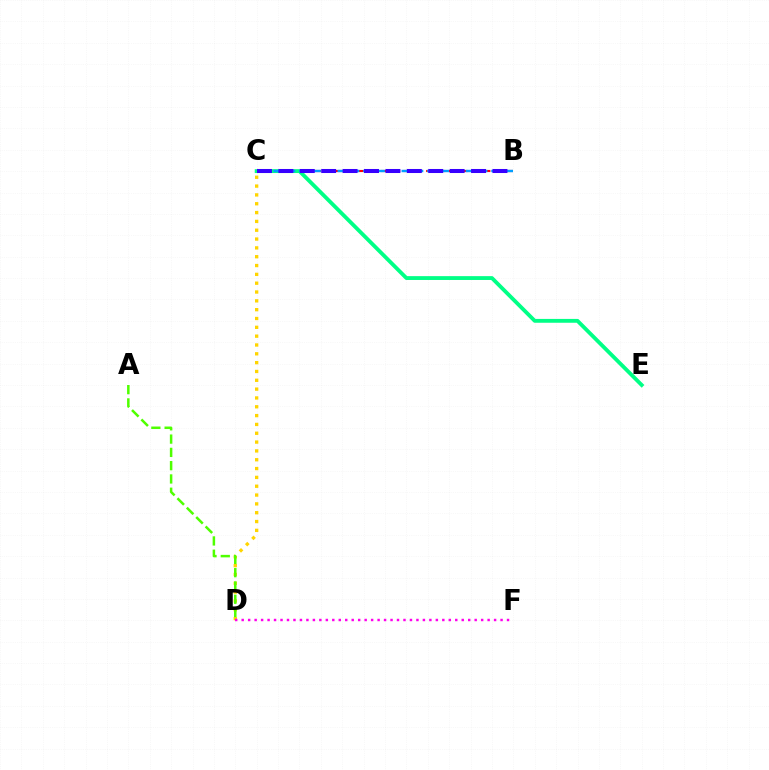{('B', 'C'): [{'color': '#ff0000', 'line_style': 'dashed', 'thickness': 1.53}, {'color': '#009eff', 'line_style': 'dashed', 'thickness': 1.74}, {'color': '#3700ff', 'line_style': 'dashed', 'thickness': 2.91}], ('C', 'D'): [{'color': '#ffd500', 'line_style': 'dotted', 'thickness': 2.4}], ('C', 'E'): [{'color': '#00ff86', 'line_style': 'solid', 'thickness': 2.76}], ('D', 'F'): [{'color': '#ff00ed', 'line_style': 'dotted', 'thickness': 1.76}], ('A', 'D'): [{'color': '#4fff00', 'line_style': 'dashed', 'thickness': 1.8}]}